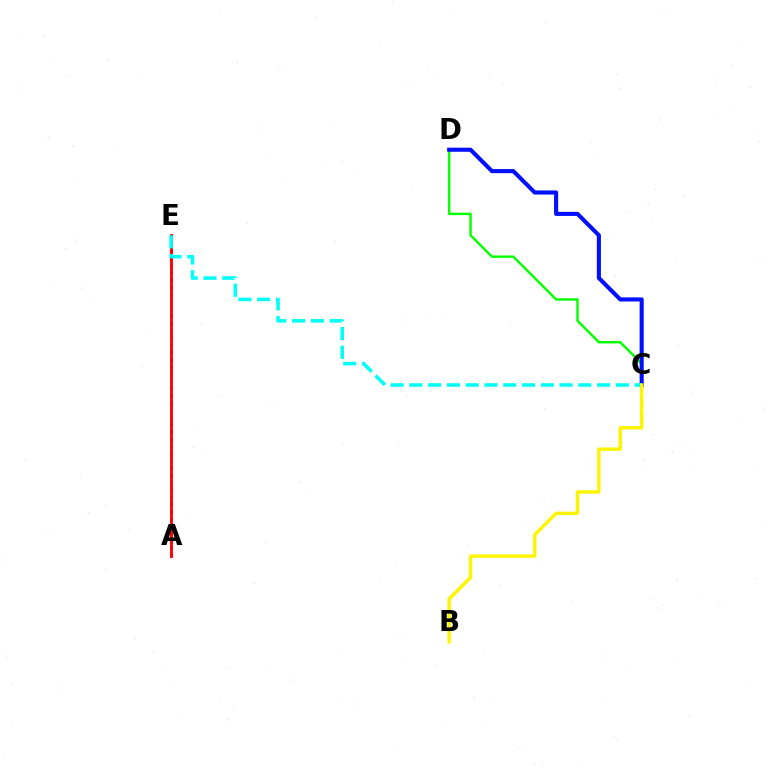{('C', 'D'): [{'color': '#08ff00', 'line_style': 'solid', 'thickness': 1.76}, {'color': '#0010ff', 'line_style': 'solid', 'thickness': 2.96}], ('A', 'E'): [{'color': '#ee00ff', 'line_style': 'dotted', 'thickness': 1.97}, {'color': '#ff0000', 'line_style': 'solid', 'thickness': 2.05}], ('C', 'E'): [{'color': '#00fff6', 'line_style': 'dashed', 'thickness': 2.55}], ('B', 'C'): [{'color': '#fcf500', 'line_style': 'solid', 'thickness': 2.45}]}